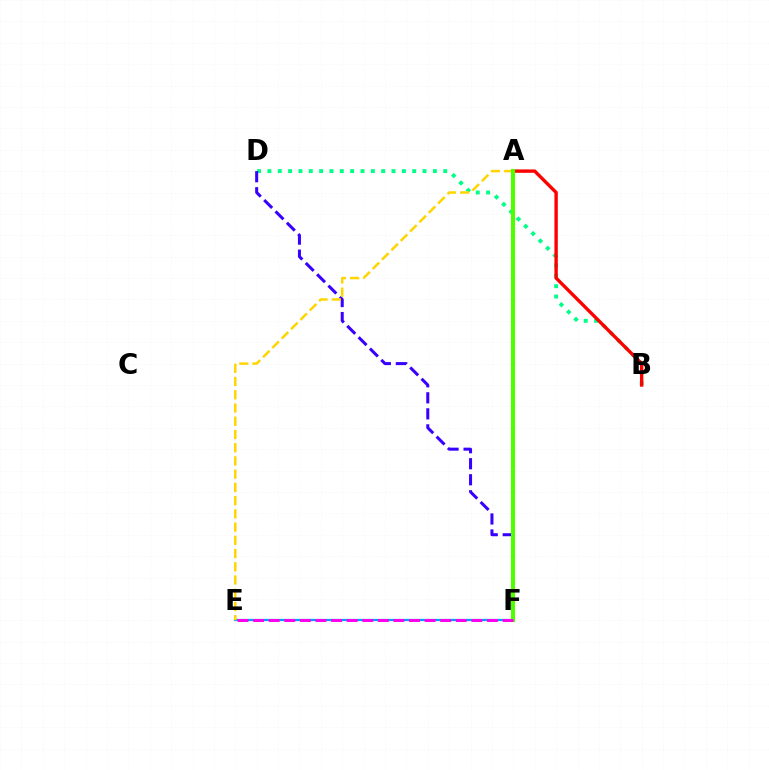{('B', 'D'): [{'color': '#00ff86', 'line_style': 'dotted', 'thickness': 2.81}], ('D', 'F'): [{'color': '#3700ff', 'line_style': 'dashed', 'thickness': 2.18}], ('E', 'F'): [{'color': '#009eff', 'line_style': 'solid', 'thickness': 1.62}, {'color': '#ff00ed', 'line_style': 'dashed', 'thickness': 2.12}], ('A', 'B'): [{'color': '#ff0000', 'line_style': 'solid', 'thickness': 2.43}], ('A', 'E'): [{'color': '#ffd500', 'line_style': 'dashed', 'thickness': 1.8}], ('A', 'F'): [{'color': '#4fff00', 'line_style': 'solid', 'thickness': 2.94}]}